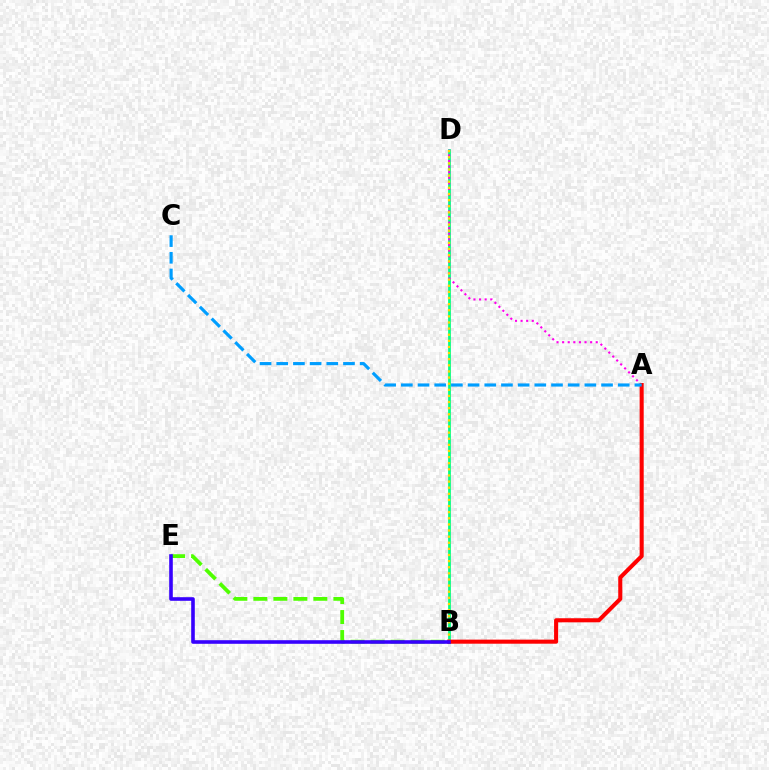{('B', 'E'): [{'color': '#4fff00', 'line_style': 'dashed', 'thickness': 2.72}, {'color': '#3700ff', 'line_style': 'solid', 'thickness': 2.59}], ('B', 'D'): [{'color': '#00ff86', 'line_style': 'solid', 'thickness': 1.98}, {'color': '#ffd500', 'line_style': 'dotted', 'thickness': 1.66}], ('A', 'D'): [{'color': '#ff00ed', 'line_style': 'dotted', 'thickness': 1.52}], ('A', 'B'): [{'color': '#ff0000', 'line_style': 'solid', 'thickness': 2.93}], ('A', 'C'): [{'color': '#009eff', 'line_style': 'dashed', 'thickness': 2.27}]}